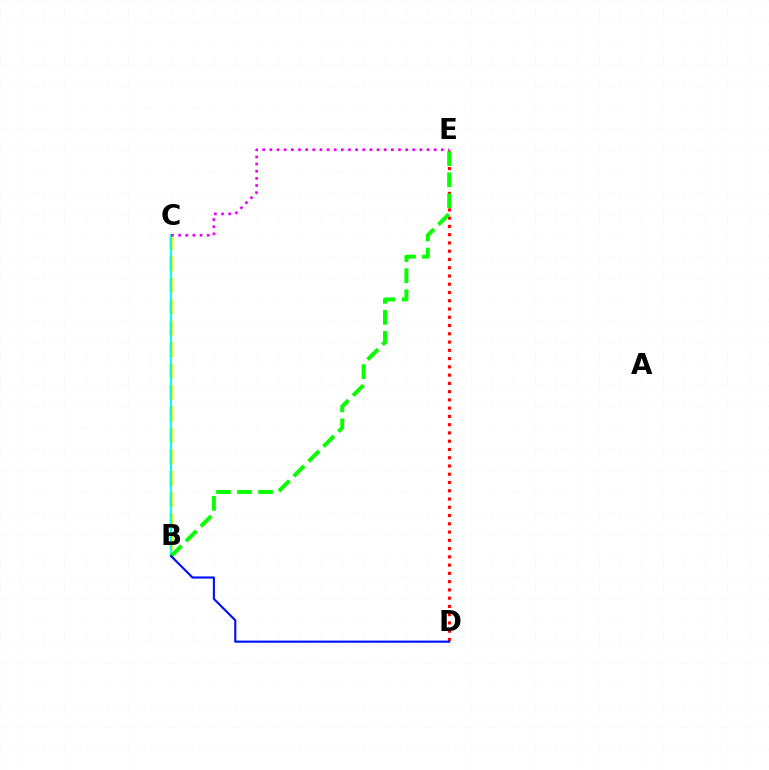{('D', 'E'): [{'color': '#ff0000', 'line_style': 'dotted', 'thickness': 2.24}], ('B', 'C'): [{'color': '#fcf500', 'line_style': 'dashed', 'thickness': 2.91}, {'color': '#00fff6', 'line_style': 'solid', 'thickness': 1.52}], ('C', 'E'): [{'color': '#ee00ff', 'line_style': 'dotted', 'thickness': 1.94}], ('B', 'E'): [{'color': '#08ff00', 'line_style': 'dashed', 'thickness': 2.86}], ('B', 'D'): [{'color': '#0010ff', 'line_style': 'solid', 'thickness': 1.55}]}